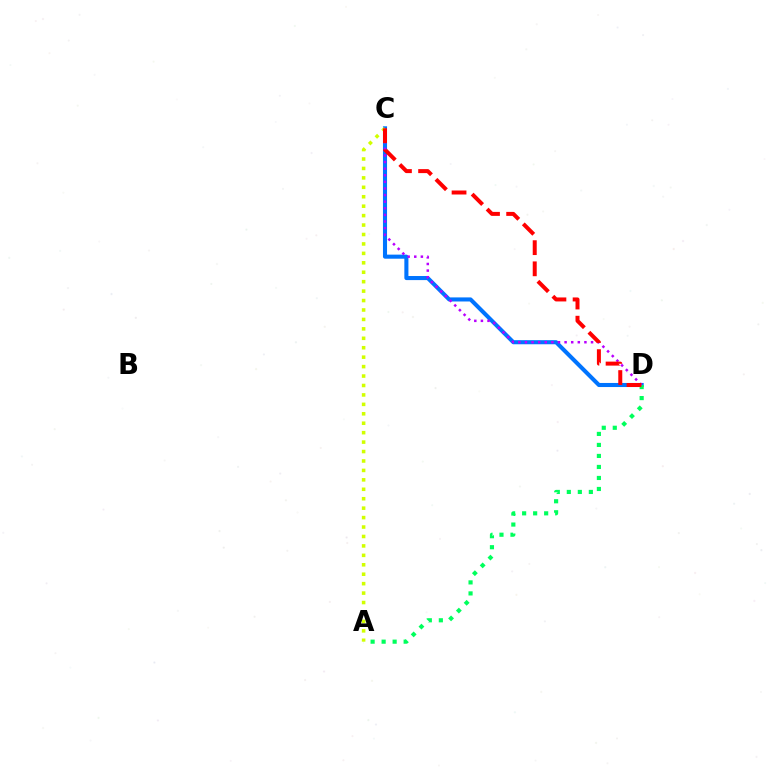{('C', 'D'): [{'color': '#0074ff', 'line_style': 'solid', 'thickness': 2.94}, {'color': '#b900ff', 'line_style': 'dotted', 'thickness': 1.8}, {'color': '#ff0000', 'line_style': 'dashed', 'thickness': 2.87}], ('A', 'D'): [{'color': '#00ff5c', 'line_style': 'dotted', 'thickness': 2.99}], ('A', 'C'): [{'color': '#d1ff00', 'line_style': 'dotted', 'thickness': 2.56}]}